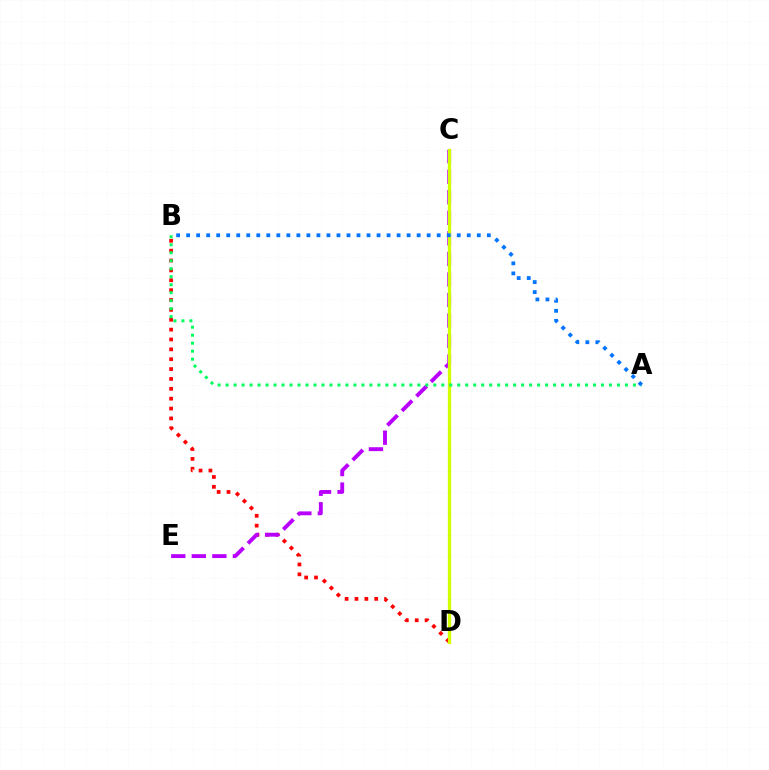{('B', 'D'): [{'color': '#ff0000', 'line_style': 'dotted', 'thickness': 2.68}], ('C', 'E'): [{'color': '#b900ff', 'line_style': 'dashed', 'thickness': 2.79}], ('C', 'D'): [{'color': '#d1ff00', 'line_style': 'solid', 'thickness': 2.36}], ('A', 'B'): [{'color': '#00ff5c', 'line_style': 'dotted', 'thickness': 2.17}, {'color': '#0074ff', 'line_style': 'dotted', 'thickness': 2.72}]}